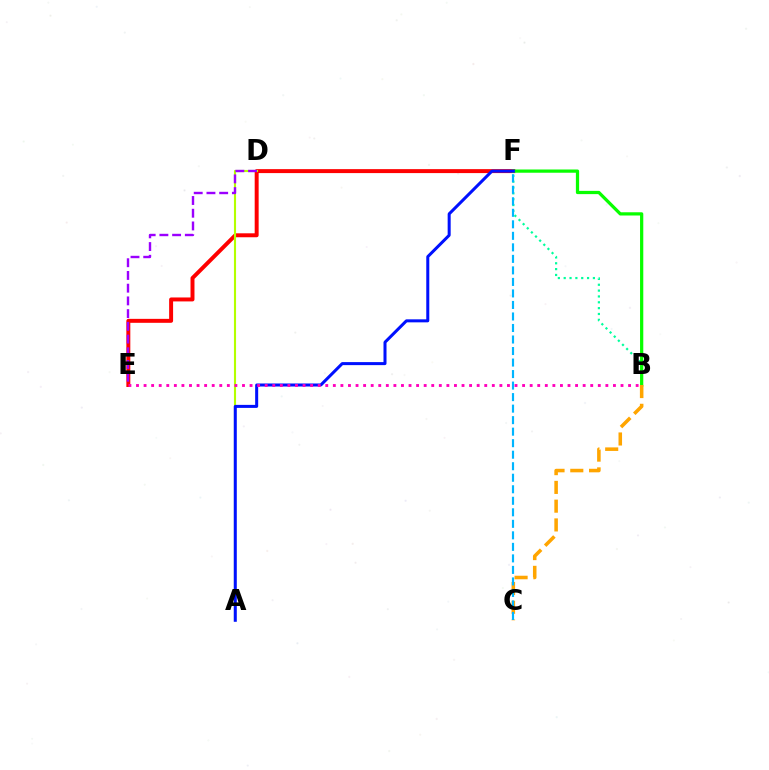{('E', 'F'): [{'color': '#ff0000', 'line_style': 'solid', 'thickness': 2.85}], ('A', 'D'): [{'color': '#b3ff00', 'line_style': 'solid', 'thickness': 1.52}], ('B', 'F'): [{'color': '#00ff9d', 'line_style': 'dotted', 'thickness': 1.59}, {'color': '#08ff00', 'line_style': 'solid', 'thickness': 2.33}], ('D', 'E'): [{'color': '#9b00ff', 'line_style': 'dashed', 'thickness': 1.73}], ('A', 'F'): [{'color': '#0010ff', 'line_style': 'solid', 'thickness': 2.17}], ('B', 'C'): [{'color': '#ffa500', 'line_style': 'dashed', 'thickness': 2.55}], ('B', 'E'): [{'color': '#ff00bd', 'line_style': 'dotted', 'thickness': 2.06}], ('C', 'F'): [{'color': '#00b5ff', 'line_style': 'dashed', 'thickness': 1.56}]}